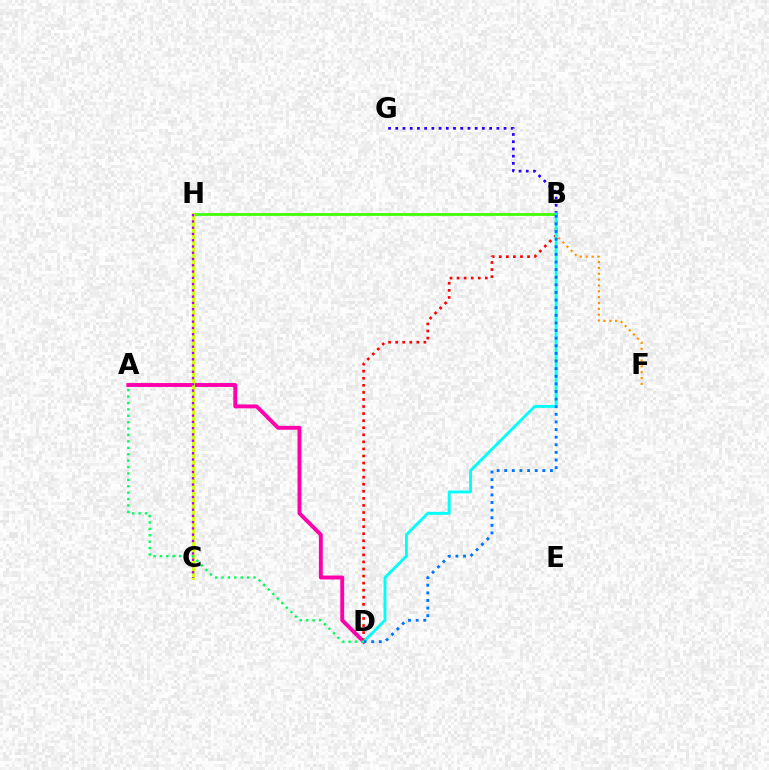{('B', 'G'): [{'color': '#2500ff', 'line_style': 'dotted', 'thickness': 1.96}], ('B', 'F'): [{'color': '#ff9400', 'line_style': 'dotted', 'thickness': 1.59}], ('A', 'D'): [{'color': '#ff00ac', 'line_style': 'solid', 'thickness': 2.81}, {'color': '#00ff5c', 'line_style': 'dotted', 'thickness': 1.74}], ('B', 'H'): [{'color': '#3dff00', 'line_style': 'solid', 'thickness': 1.96}], ('C', 'H'): [{'color': '#d1ff00', 'line_style': 'solid', 'thickness': 2.01}, {'color': '#b900ff', 'line_style': 'dotted', 'thickness': 1.7}], ('B', 'D'): [{'color': '#ff0000', 'line_style': 'dotted', 'thickness': 1.92}, {'color': '#00fff6', 'line_style': 'solid', 'thickness': 2.06}, {'color': '#0074ff', 'line_style': 'dotted', 'thickness': 2.07}]}